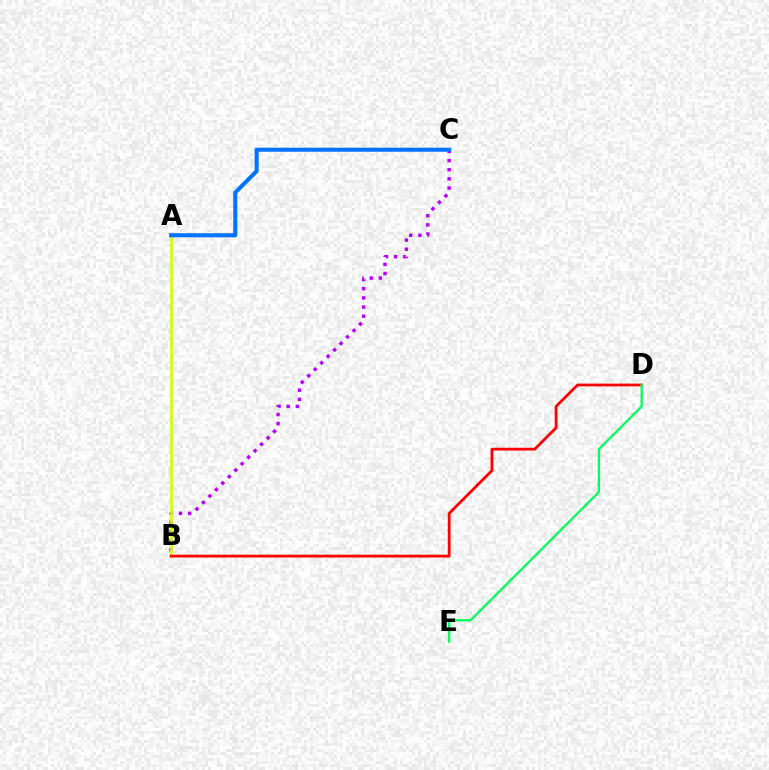{('B', 'C'): [{'color': '#b900ff', 'line_style': 'dotted', 'thickness': 2.48}], ('A', 'B'): [{'color': '#d1ff00', 'line_style': 'solid', 'thickness': 1.85}], ('B', 'D'): [{'color': '#ff0000', 'line_style': 'solid', 'thickness': 2.01}], ('D', 'E'): [{'color': '#00ff5c', 'line_style': 'solid', 'thickness': 1.63}], ('A', 'C'): [{'color': '#0074ff', 'line_style': 'solid', 'thickness': 2.91}]}